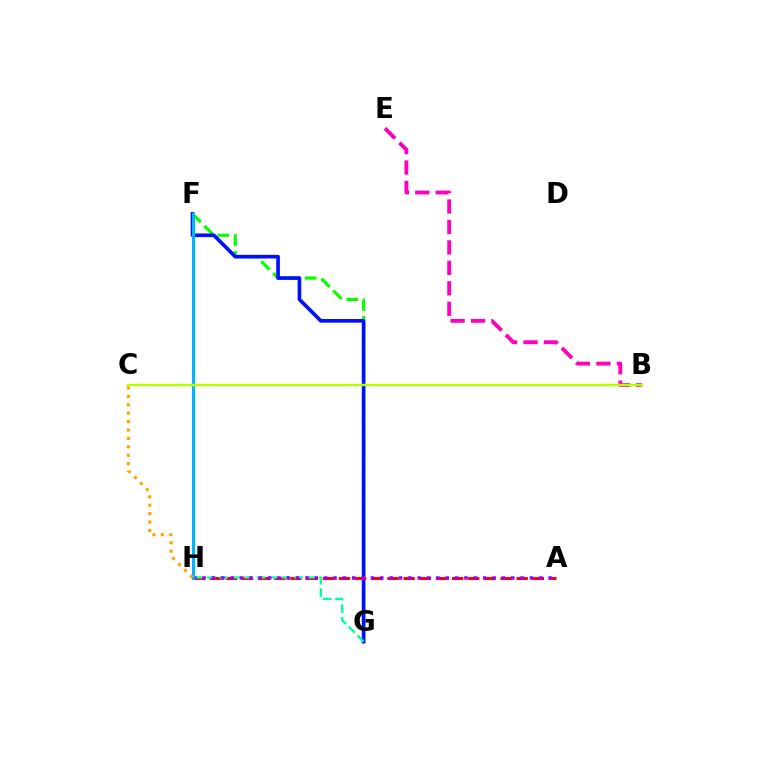{('B', 'E'): [{'color': '#ff00bd', 'line_style': 'dashed', 'thickness': 2.78}], ('F', 'G'): [{'color': '#08ff00', 'line_style': 'dashed', 'thickness': 2.29}, {'color': '#0010ff', 'line_style': 'solid', 'thickness': 2.63}], ('A', 'H'): [{'color': '#ff0000', 'line_style': 'dashed', 'thickness': 2.19}, {'color': '#9b00ff', 'line_style': 'dotted', 'thickness': 2.54}], ('G', 'H'): [{'color': '#00ff9d', 'line_style': 'dashed', 'thickness': 1.7}], ('F', 'H'): [{'color': '#00b5ff', 'line_style': 'solid', 'thickness': 2.22}], ('B', 'C'): [{'color': '#b3ff00', 'line_style': 'solid', 'thickness': 1.77}], ('C', 'H'): [{'color': '#ffa500', 'line_style': 'dotted', 'thickness': 2.28}]}